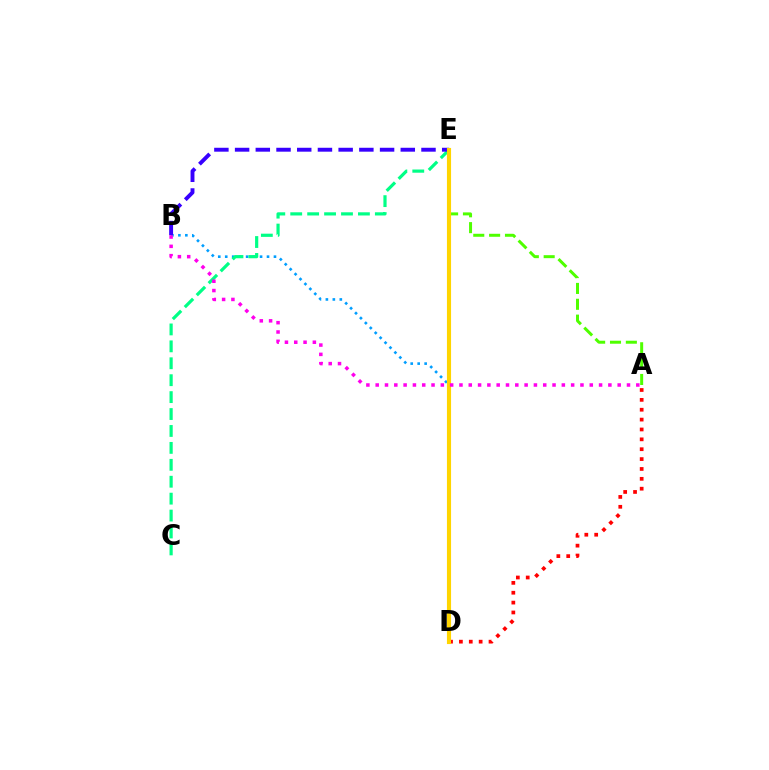{('B', 'D'): [{'color': '#009eff', 'line_style': 'dotted', 'thickness': 1.89}], ('C', 'E'): [{'color': '#00ff86', 'line_style': 'dashed', 'thickness': 2.3}], ('A', 'E'): [{'color': '#4fff00', 'line_style': 'dashed', 'thickness': 2.15}], ('B', 'E'): [{'color': '#3700ff', 'line_style': 'dashed', 'thickness': 2.81}], ('A', 'D'): [{'color': '#ff0000', 'line_style': 'dotted', 'thickness': 2.68}], ('D', 'E'): [{'color': '#ffd500', 'line_style': 'solid', 'thickness': 2.97}], ('A', 'B'): [{'color': '#ff00ed', 'line_style': 'dotted', 'thickness': 2.53}]}